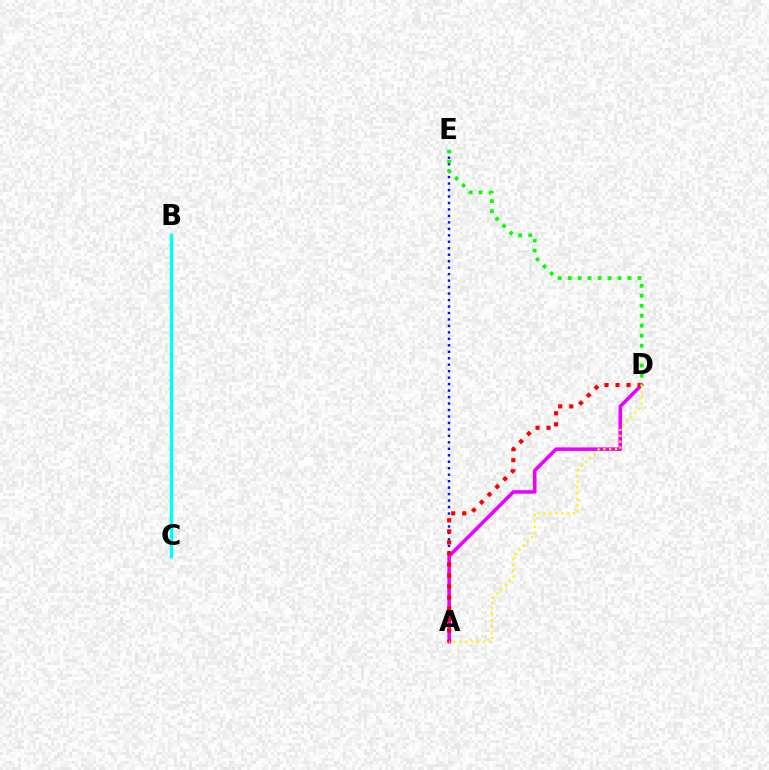{('A', 'E'): [{'color': '#0010ff', 'line_style': 'dotted', 'thickness': 1.76}], ('A', 'D'): [{'color': '#ee00ff', 'line_style': 'solid', 'thickness': 2.56}, {'color': '#ff0000', 'line_style': 'dotted', 'thickness': 3.0}, {'color': '#fcf500', 'line_style': 'dotted', 'thickness': 1.59}], ('D', 'E'): [{'color': '#08ff00', 'line_style': 'dotted', 'thickness': 2.71}], ('B', 'C'): [{'color': '#00fff6', 'line_style': 'solid', 'thickness': 2.48}]}